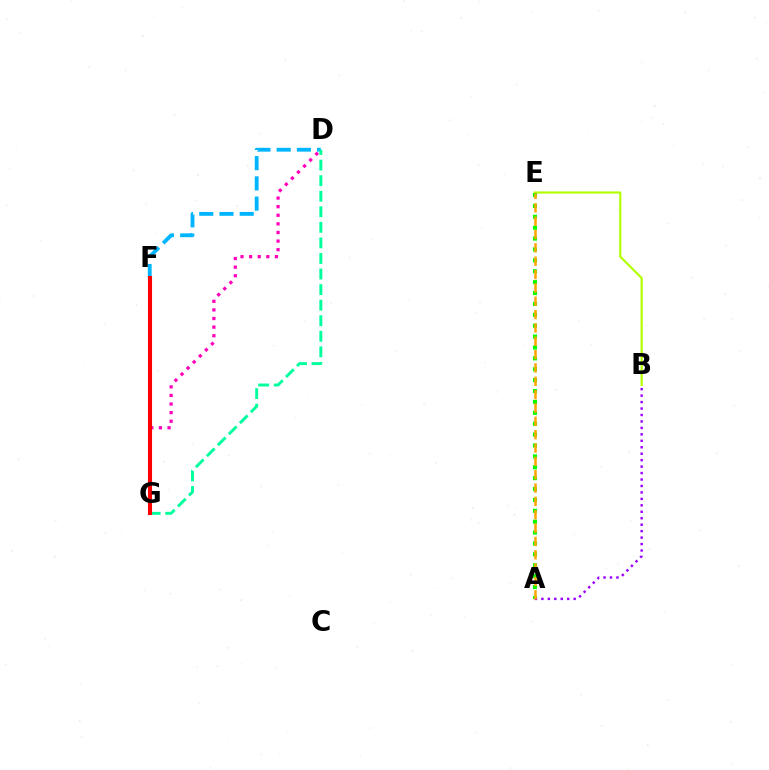{('B', 'E'): [{'color': '#b3ff00', 'line_style': 'solid', 'thickness': 1.58}], ('D', 'G'): [{'color': '#ff00bd', 'line_style': 'dotted', 'thickness': 2.34}, {'color': '#00ff9d', 'line_style': 'dashed', 'thickness': 2.11}], ('D', 'F'): [{'color': '#00b5ff', 'line_style': 'dashed', 'thickness': 2.75}], ('F', 'G'): [{'color': '#0010ff', 'line_style': 'dashed', 'thickness': 2.75}, {'color': '#ff0000', 'line_style': 'solid', 'thickness': 2.94}], ('A', 'E'): [{'color': '#08ff00', 'line_style': 'dotted', 'thickness': 2.96}, {'color': '#ffa500', 'line_style': 'dashed', 'thickness': 1.81}], ('A', 'B'): [{'color': '#9b00ff', 'line_style': 'dotted', 'thickness': 1.75}]}